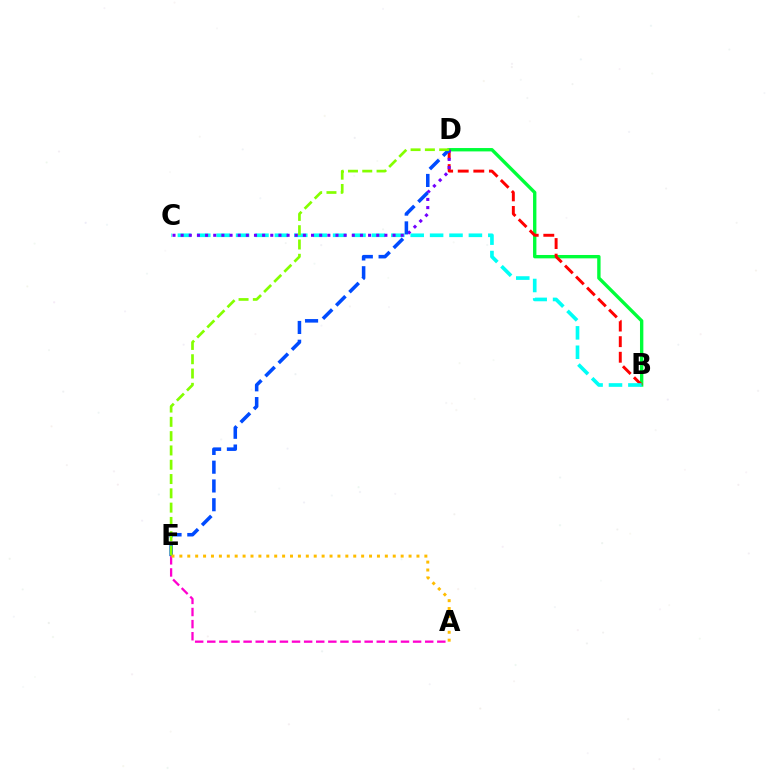{('A', 'E'): [{'color': '#ff00cf', 'line_style': 'dashed', 'thickness': 1.64}, {'color': '#ffbd00', 'line_style': 'dotted', 'thickness': 2.15}], ('B', 'D'): [{'color': '#00ff39', 'line_style': 'solid', 'thickness': 2.42}, {'color': '#ff0000', 'line_style': 'dashed', 'thickness': 2.12}], ('B', 'C'): [{'color': '#00fff6', 'line_style': 'dashed', 'thickness': 2.64}], ('C', 'D'): [{'color': '#7200ff', 'line_style': 'dotted', 'thickness': 2.21}], ('D', 'E'): [{'color': '#004bff', 'line_style': 'dashed', 'thickness': 2.55}, {'color': '#84ff00', 'line_style': 'dashed', 'thickness': 1.94}]}